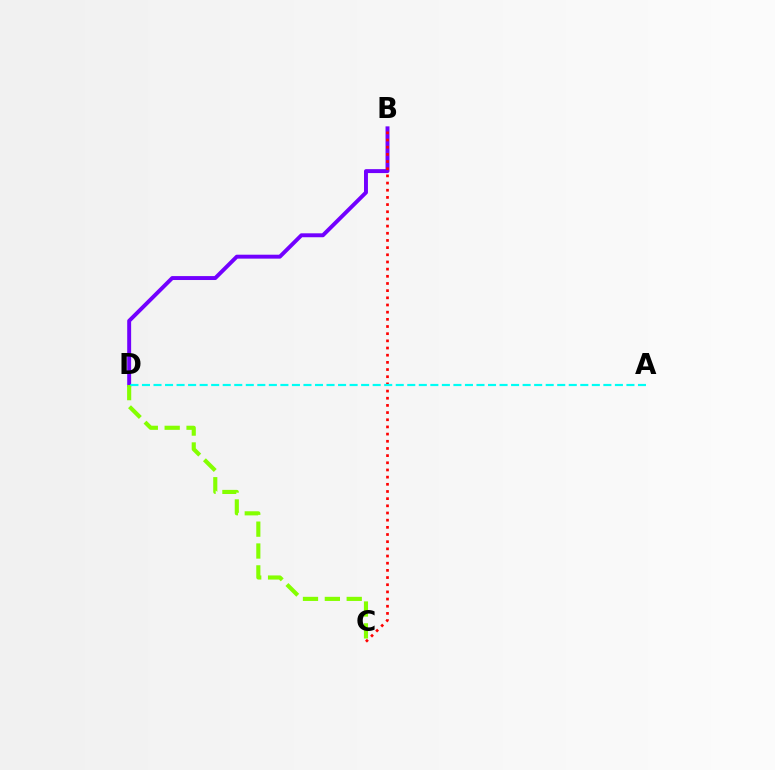{('B', 'D'): [{'color': '#7200ff', 'line_style': 'solid', 'thickness': 2.83}], ('C', 'D'): [{'color': '#84ff00', 'line_style': 'dashed', 'thickness': 2.97}], ('B', 'C'): [{'color': '#ff0000', 'line_style': 'dotted', 'thickness': 1.95}], ('A', 'D'): [{'color': '#00fff6', 'line_style': 'dashed', 'thickness': 1.57}]}